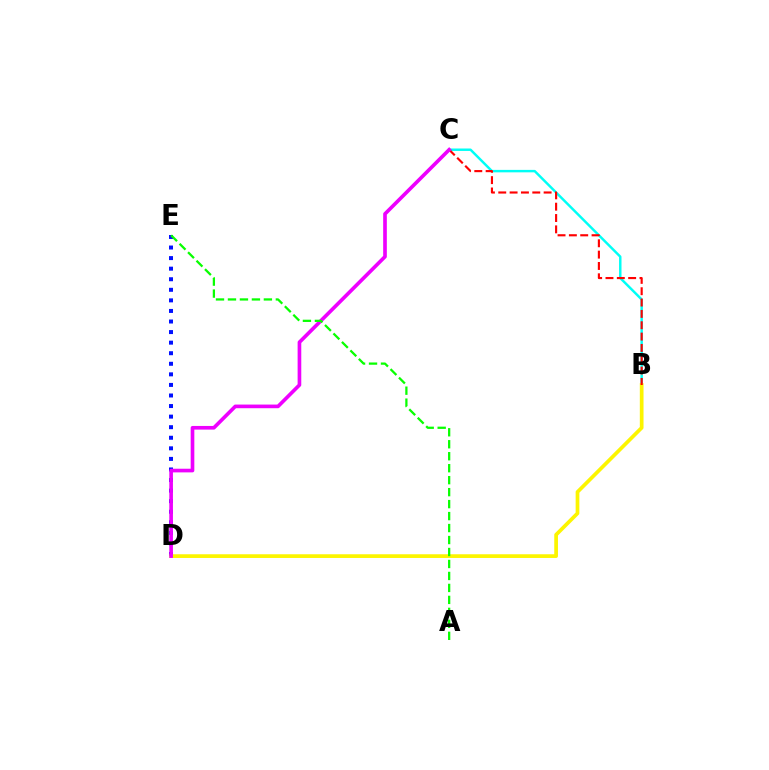{('D', 'E'): [{'color': '#0010ff', 'line_style': 'dotted', 'thickness': 2.87}], ('B', 'C'): [{'color': '#00fff6', 'line_style': 'solid', 'thickness': 1.76}, {'color': '#ff0000', 'line_style': 'dashed', 'thickness': 1.54}], ('B', 'D'): [{'color': '#fcf500', 'line_style': 'solid', 'thickness': 2.67}], ('C', 'D'): [{'color': '#ee00ff', 'line_style': 'solid', 'thickness': 2.63}], ('A', 'E'): [{'color': '#08ff00', 'line_style': 'dashed', 'thickness': 1.63}]}